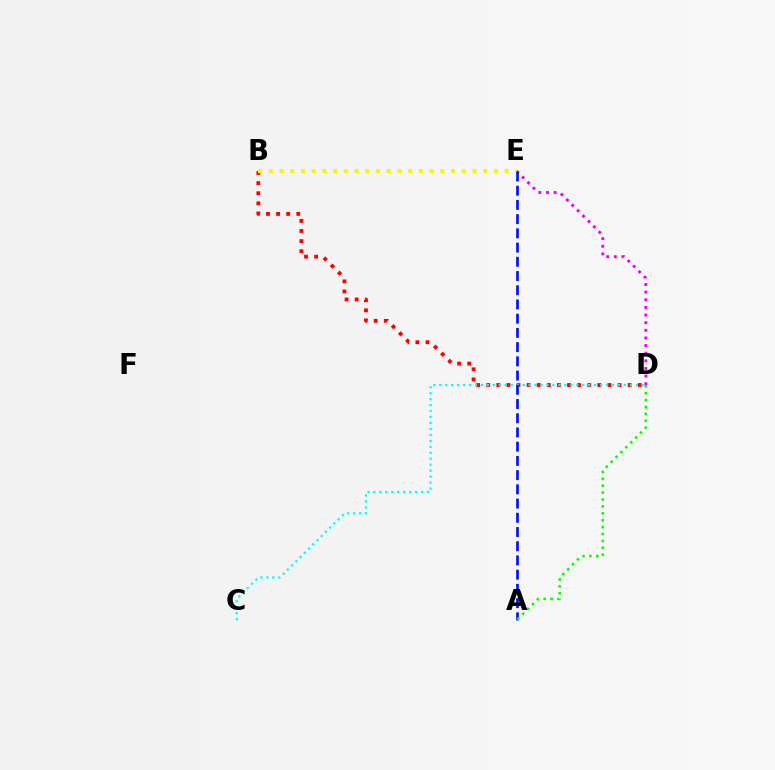{('D', 'E'): [{'color': '#ee00ff', 'line_style': 'dotted', 'thickness': 2.07}], ('B', 'D'): [{'color': '#ff0000', 'line_style': 'dotted', 'thickness': 2.75}], ('C', 'D'): [{'color': '#00fff6', 'line_style': 'dotted', 'thickness': 1.62}], ('B', 'E'): [{'color': '#fcf500', 'line_style': 'dotted', 'thickness': 2.91}], ('A', 'E'): [{'color': '#0010ff', 'line_style': 'dashed', 'thickness': 1.93}], ('A', 'D'): [{'color': '#08ff00', 'line_style': 'dotted', 'thickness': 1.87}]}